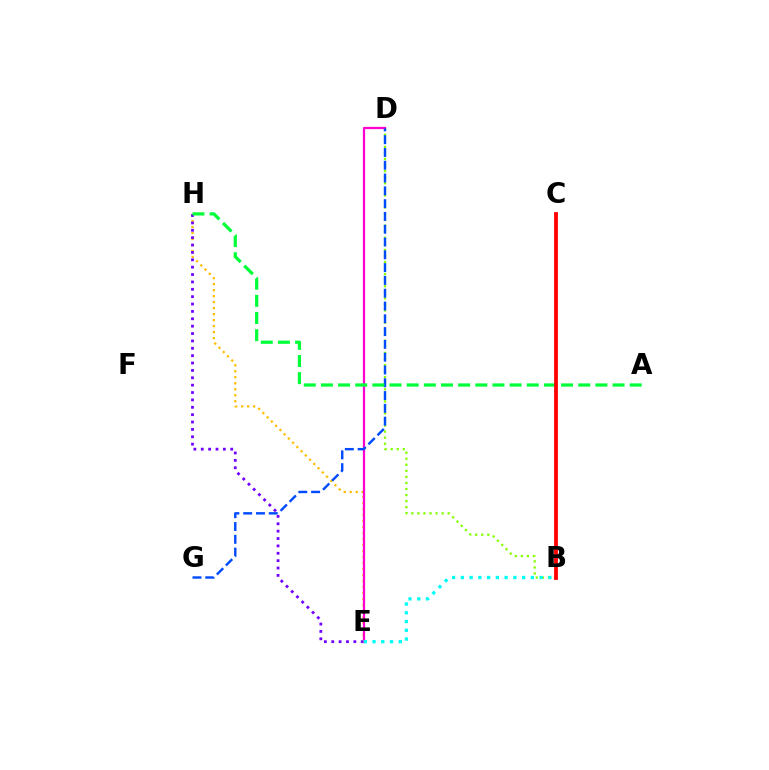{('B', 'D'): [{'color': '#84ff00', 'line_style': 'dotted', 'thickness': 1.65}], ('E', 'H'): [{'color': '#ffbd00', 'line_style': 'dotted', 'thickness': 1.63}, {'color': '#7200ff', 'line_style': 'dotted', 'thickness': 2.0}], ('D', 'E'): [{'color': '#ff00cf', 'line_style': 'solid', 'thickness': 1.61}], ('D', 'G'): [{'color': '#004bff', 'line_style': 'dashed', 'thickness': 1.74}], ('B', 'E'): [{'color': '#00fff6', 'line_style': 'dotted', 'thickness': 2.38}], ('A', 'H'): [{'color': '#00ff39', 'line_style': 'dashed', 'thickness': 2.33}], ('B', 'C'): [{'color': '#ff0000', 'line_style': 'solid', 'thickness': 2.74}]}